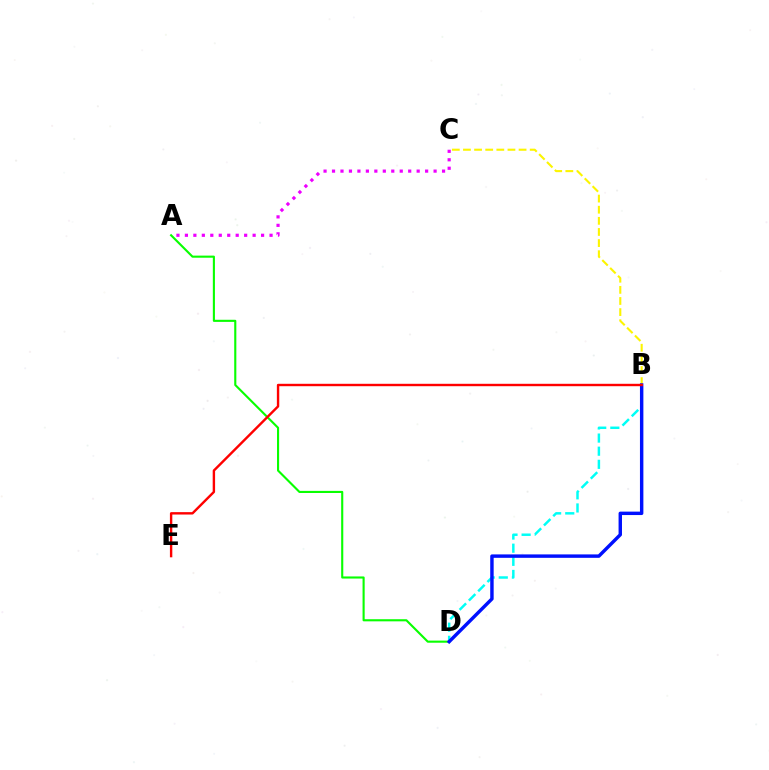{('A', 'C'): [{'color': '#ee00ff', 'line_style': 'dotted', 'thickness': 2.3}], ('B', 'D'): [{'color': '#00fff6', 'line_style': 'dashed', 'thickness': 1.78}, {'color': '#0010ff', 'line_style': 'solid', 'thickness': 2.47}], ('B', 'C'): [{'color': '#fcf500', 'line_style': 'dashed', 'thickness': 1.51}], ('A', 'D'): [{'color': '#08ff00', 'line_style': 'solid', 'thickness': 1.52}], ('B', 'E'): [{'color': '#ff0000', 'line_style': 'solid', 'thickness': 1.73}]}